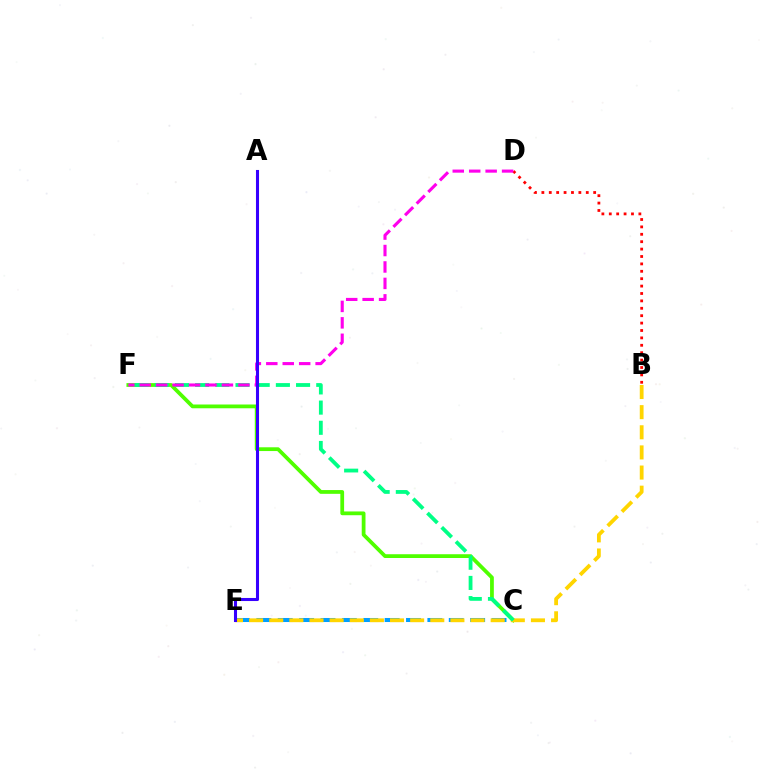{('C', 'F'): [{'color': '#4fff00', 'line_style': 'solid', 'thickness': 2.71}, {'color': '#00ff86', 'line_style': 'dashed', 'thickness': 2.74}], ('C', 'E'): [{'color': '#009eff', 'line_style': 'dashed', 'thickness': 2.9}], ('B', 'E'): [{'color': '#ffd500', 'line_style': 'dashed', 'thickness': 2.73}], ('B', 'D'): [{'color': '#ff0000', 'line_style': 'dotted', 'thickness': 2.01}], ('D', 'F'): [{'color': '#ff00ed', 'line_style': 'dashed', 'thickness': 2.23}], ('A', 'E'): [{'color': '#3700ff', 'line_style': 'solid', 'thickness': 2.21}]}